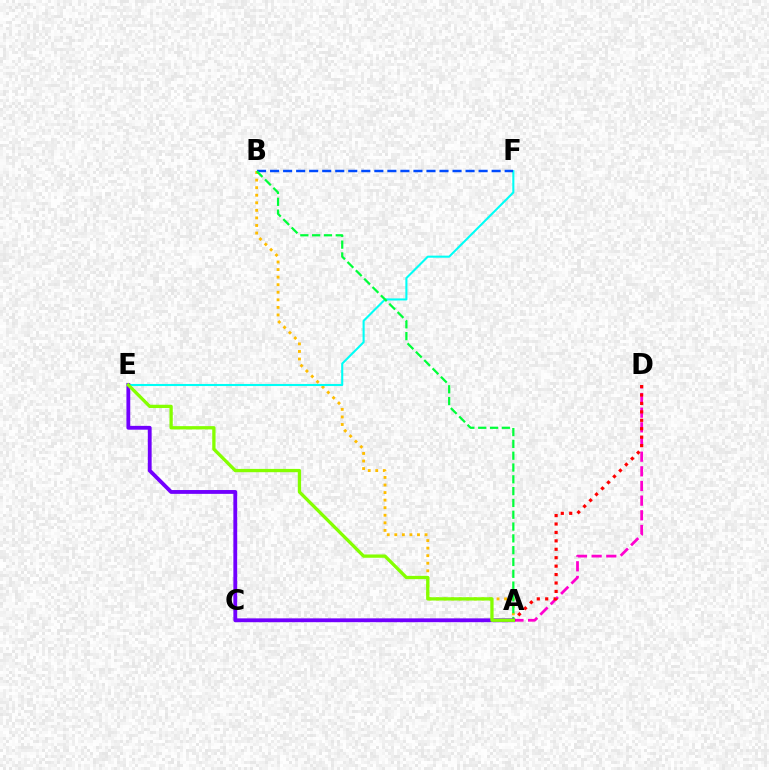{('A', 'D'): [{'color': '#ff00cf', 'line_style': 'dashed', 'thickness': 1.99}, {'color': '#ff0000', 'line_style': 'dotted', 'thickness': 2.29}], ('A', 'B'): [{'color': '#ffbd00', 'line_style': 'dotted', 'thickness': 2.05}, {'color': '#00ff39', 'line_style': 'dashed', 'thickness': 1.6}], ('E', 'F'): [{'color': '#00fff6', 'line_style': 'solid', 'thickness': 1.5}], ('B', 'F'): [{'color': '#004bff', 'line_style': 'dashed', 'thickness': 1.77}], ('A', 'E'): [{'color': '#7200ff', 'line_style': 'solid', 'thickness': 2.76}, {'color': '#84ff00', 'line_style': 'solid', 'thickness': 2.37}]}